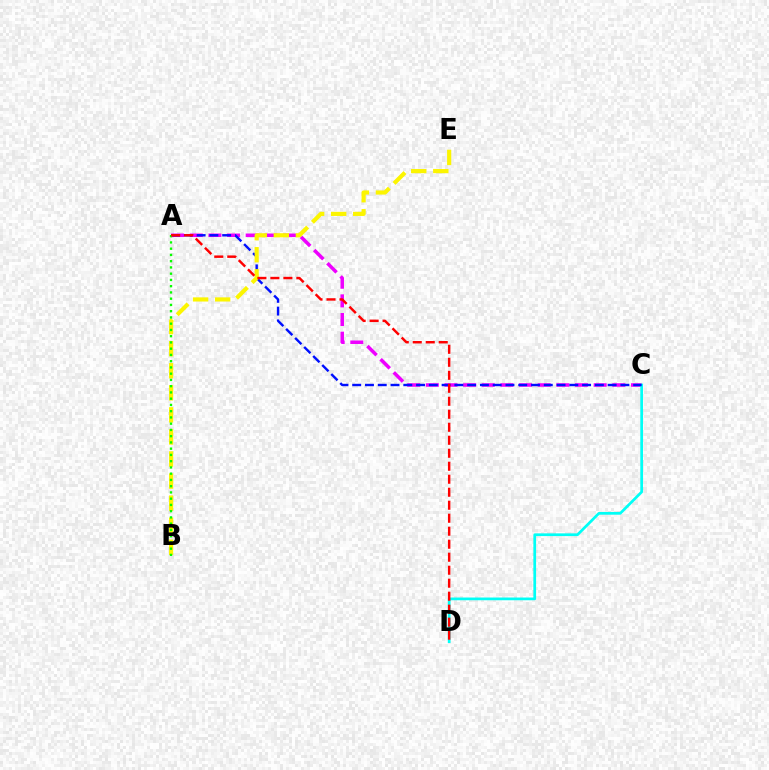{('A', 'C'): [{'color': '#ee00ff', 'line_style': 'dashed', 'thickness': 2.53}, {'color': '#0010ff', 'line_style': 'dashed', 'thickness': 1.74}], ('C', 'D'): [{'color': '#00fff6', 'line_style': 'solid', 'thickness': 1.96}], ('B', 'E'): [{'color': '#fcf500', 'line_style': 'dashed', 'thickness': 3.0}], ('A', 'B'): [{'color': '#08ff00', 'line_style': 'dotted', 'thickness': 1.7}], ('A', 'D'): [{'color': '#ff0000', 'line_style': 'dashed', 'thickness': 1.77}]}